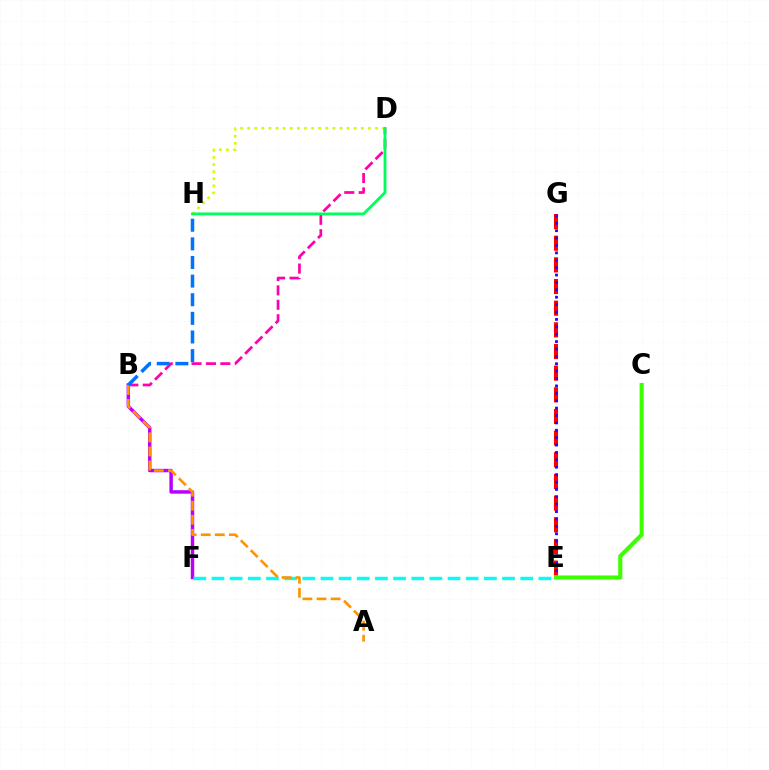{('D', 'H'): [{'color': '#d1ff00', 'line_style': 'dotted', 'thickness': 1.93}, {'color': '#00ff5c', 'line_style': 'solid', 'thickness': 2.04}], ('B', 'F'): [{'color': '#b900ff', 'line_style': 'solid', 'thickness': 2.49}], ('E', 'G'): [{'color': '#ff0000', 'line_style': 'dashed', 'thickness': 2.94}, {'color': '#2500ff', 'line_style': 'dotted', 'thickness': 2.01}], ('E', 'F'): [{'color': '#00fff6', 'line_style': 'dashed', 'thickness': 2.47}], ('B', 'D'): [{'color': '#ff00ac', 'line_style': 'dashed', 'thickness': 1.96}], ('A', 'B'): [{'color': '#ff9400', 'line_style': 'dashed', 'thickness': 1.91}], ('B', 'H'): [{'color': '#0074ff', 'line_style': 'dashed', 'thickness': 2.53}], ('C', 'E'): [{'color': '#3dff00', 'line_style': 'solid', 'thickness': 2.95}]}